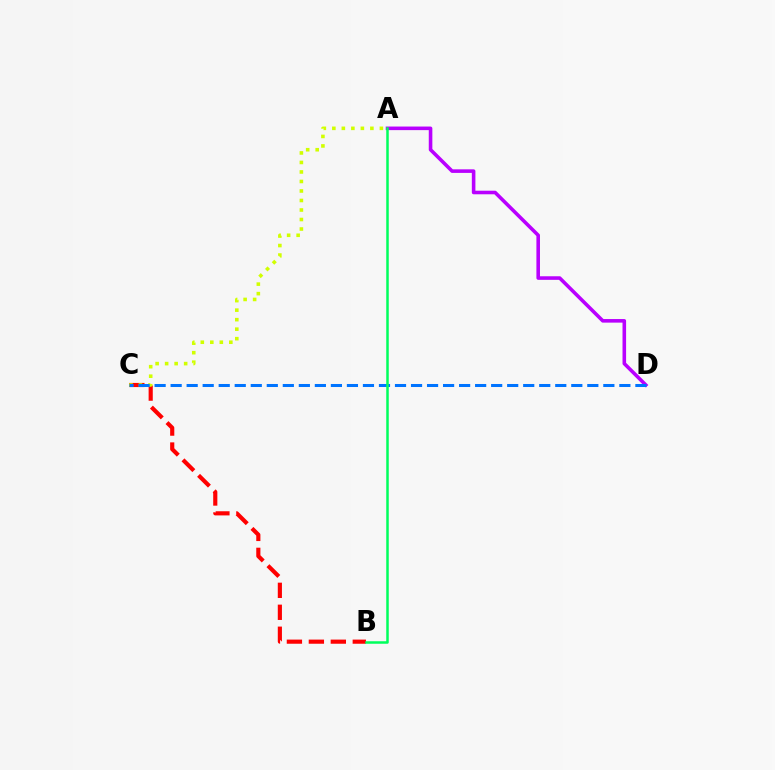{('B', 'C'): [{'color': '#ff0000', 'line_style': 'dashed', 'thickness': 2.98}], ('A', 'C'): [{'color': '#d1ff00', 'line_style': 'dotted', 'thickness': 2.58}], ('A', 'D'): [{'color': '#b900ff', 'line_style': 'solid', 'thickness': 2.58}], ('C', 'D'): [{'color': '#0074ff', 'line_style': 'dashed', 'thickness': 2.18}], ('A', 'B'): [{'color': '#00ff5c', 'line_style': 'solid', 'thickness': 1.8}]}